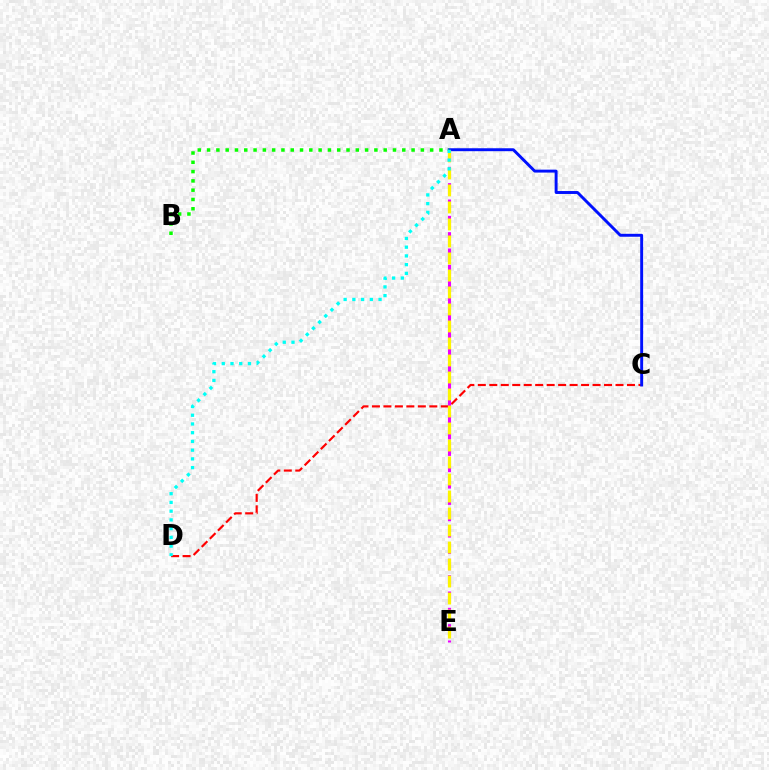{('C', 'D'): [{'color': '#ff0000', 'line_style': 'dashed', 'thickness': 1.56}], ('A', 'C'): [{'color': '#0010ff', 'line_style': 'solid', 'thickness': 2.11}], ('A', 'E'): [{'color': '#ee00ff', 'line_style': 'dashed', 'thickness': 2.22}, {'color': '#fcf500', 'line_style': 'dashed', 'thickness': 2.31}], ('A', 'B'): [{'color': '#08ff00', 'line_style': 'dotted', 'thickness': 2.53}], ('A', 'D'): [{'color': '#00fff6', 'line_style': 'dotted', 'thickness': 2.37}]}